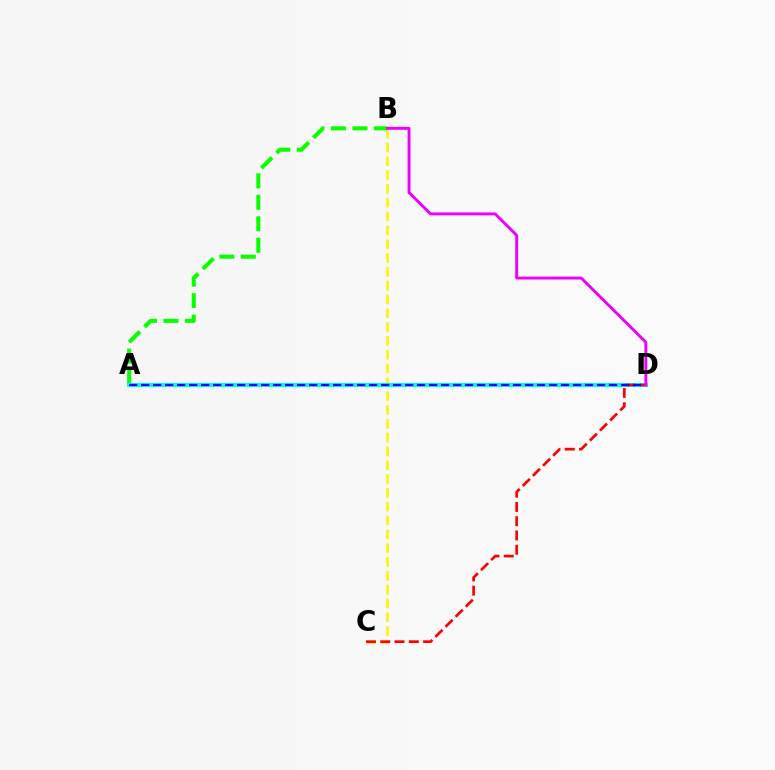{('B', 'C'): [{'color': '#fcf500', 'line_style': 'dashed', 'thickness': 1.88}], ('A', 'B'): [{'color': '#08ff00', 'line_style': 'dashed', 'thickness': 2.92}], ('A', 'D'): [{'color': '#00fff6', 'line_style': 'solid', 'thickness': 2.87}, {'color': '#0010ff', 'line_style': 'dashed', 'thickness': 1.63}], ('C', 'D'): [{'color': '#ff0000', 'line_style': 'dashed', 'thickness': 1.94}], ('B', 'D'): [{'color': '#ee00ff', 'line_style': 'solid', 'thickness': 2.11}]}